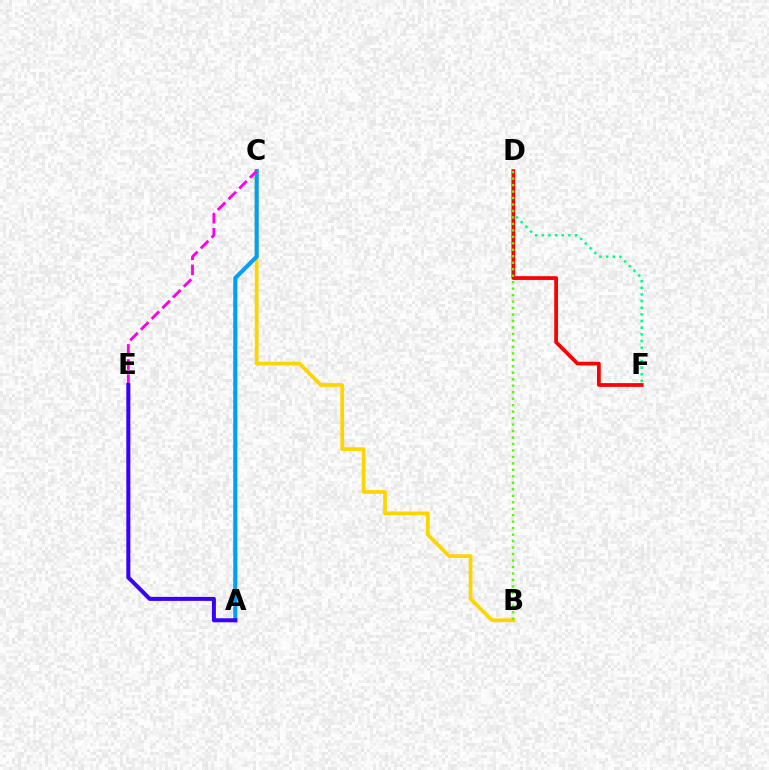{('D', 'F'): [{'color': '#00ff86', 'line_style': 'dotted', 'thickness': 1.81}, {'color': '#ff0000', 'line_style': 'solid', 'thickness': 2.71}], ('B', 'C'): [{'color': '#ffd500', 'line_style': 'solid', 'thickness': 2.7}], ('A', 'C'): [{'color': '#009eff', 'line_style': 'solid', 'thickness': 2.92}], ('C', 'E'): [{'color': '#ff00ed', 'line_style': 'dashed', 'thickness': 2.06}], ('A', 'E'): [{'color': '#3700ff', 'line_style': 'solid', 'thickness': 2.89}], ('B', 'D'): [{'color': '#4fff00', 'line_style': 'dotted', 'thickness': 1.76}]}